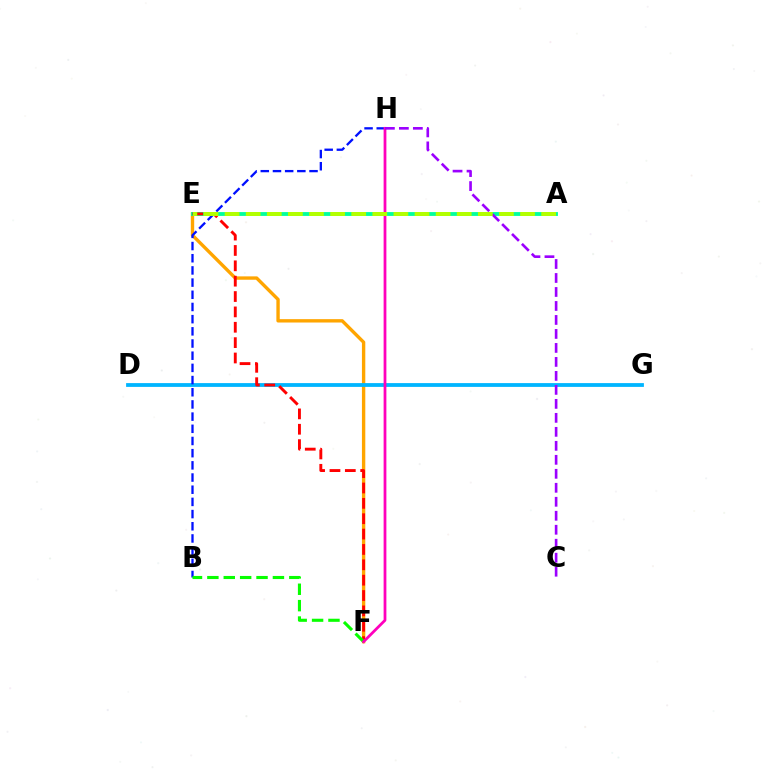{('E', 'F'): [{'color': '#ffa500', 'line_style': 'solid', 'thickness': 2.43}, {'color': '#ff0000', 'line_style': 'dashed', 'thickness': 2.09}], ('D', 'G'): [{'color': '#00b5ff', 'line_style': 'solid', 'thickness': 2.73}], ('A', 'E'): [{'color': '#00ff9d', 'line_style': 'solid', 'thickness': 2.76}, {'color': '#b3ff00', 'line_style': 'dashed', 'thickness': 2.87}], ('B', 'H'): [{'color': '#0010ff', 'line_style': 'dashed', 'thickness': 1.66}], ('B', 'F'): [{'color': '#08ff00', 'line_style': 'dashed', 'thickness': 2.23}], ('F', 'H'): [{'color': '#ff00bd', 'line_style': 'solid', 'thickness': 1.99}], ('C', 'H'): [{'color': '#9b00ff', 'line_style': 'dashed', 'thickness': 1.9}]}